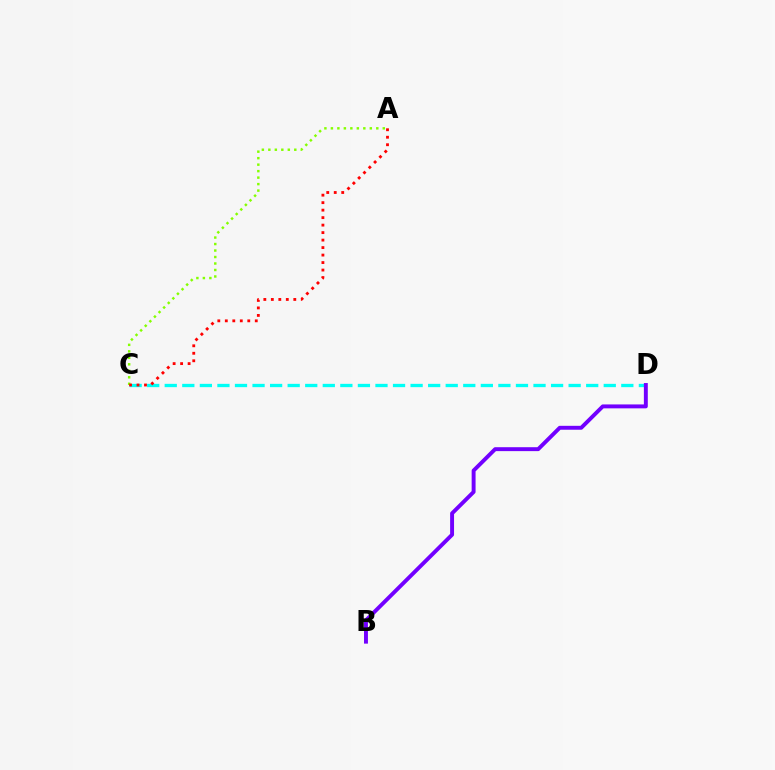{('C', 'D'): [{'color': '#00fff6', 'line_style': 'dashed', 'thickness': 2.39}], ('A', 'C'): [{'color': '#84ff00', 'line_style': 'dotted', 'thickness': 1.76}, {'color': '#ff0000', 'line_style': 'dotted', 'thickness': 2.03}], ('B', 'D'): [{'color': '#7200ff', 'line_style': 'solid', 'thickness': 2.82}]}